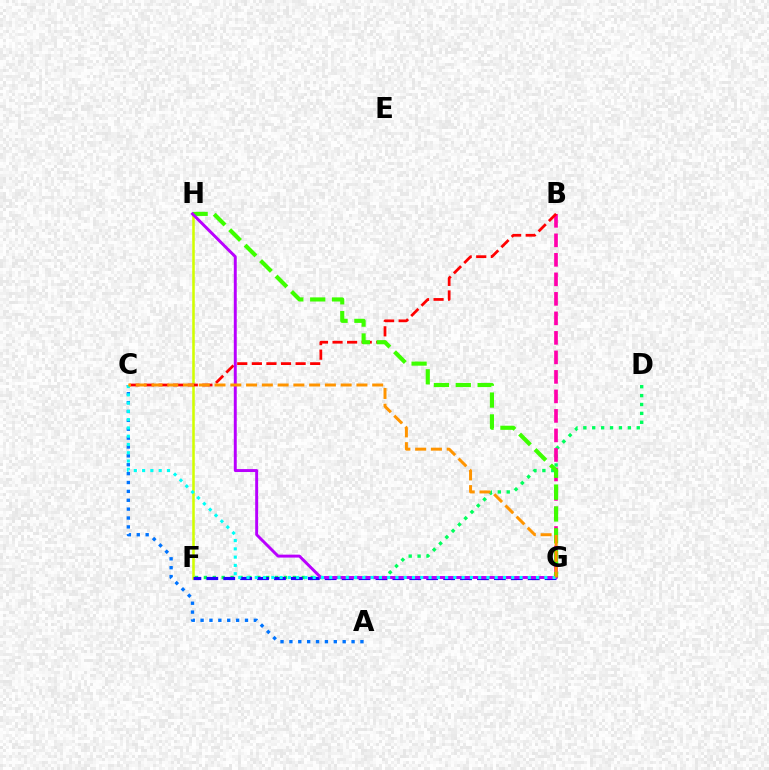{('F', 'H'): [{'color': '#d1ff00', 'line_style': 'solid', 'thickness': 1.83}], ('D', 'F'): [{'color': '#00ff5c', 'line_style': 'dotted', 'thickness': 2.42}], ('B', 'G'): [{'color': '#ff00ac', 'line_style': 'dashed', 'thickness': 2.65}], ('F', 'G'): [{'color': '#2500ff', 'line_style': 'dashed', 'thickness': 2.3}], ('A', 'C'): [{'color': '#0074ff', 'line_style': 'dotted', 'thickness': 2.41}], ('B', 'C'): [{'color': '#ff0000', 'line_style': 'dashed', 'thickness': 1.98}], ('G', 'H'): [{'color': '#3dff00', 'line_style': 'dashed', 'thickness': 2.97}, {'color': '#b900ff', 'line_style': 'solid', 'thickness': 2.12}], ('C', 'G'): [{'color': '#00fff6', 'line_style': 'dotted', 'thickness': 2.25}, {'color': '#ff9400', 'line_style': 'dashed', 'thickness': 2.14}]}